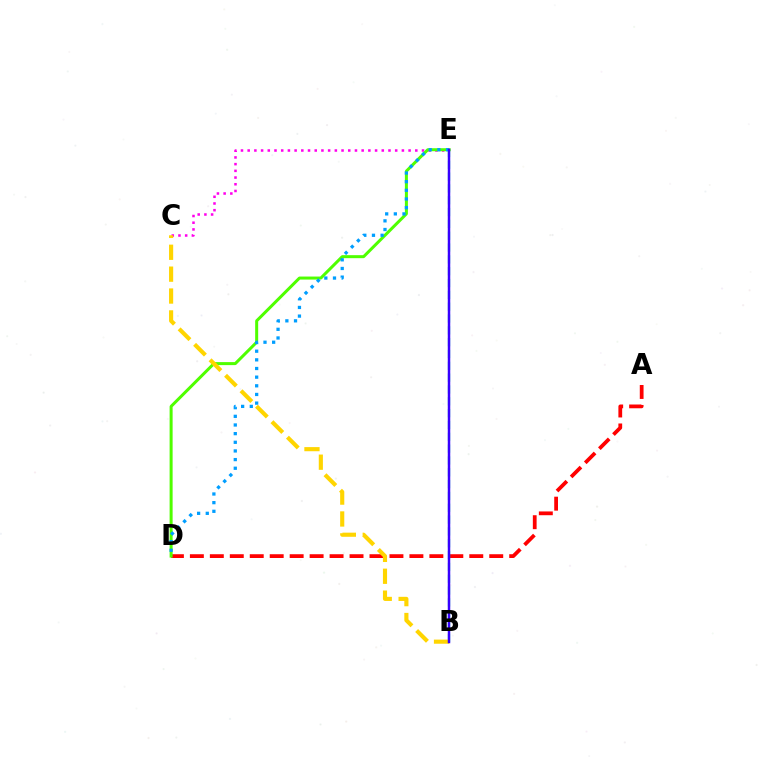{('A', 'D'): [{'color': '#ff0000', 'line_style': 'dashed', 'thickness': 2.71}], ('C', 'E'): [{'color': '#ff00ed', 'line_style': 'dotted', 'thickness': 1.82}], ('B', 'E'): [{'color': '#00ff86', 'line_style': 'dashed', 'thickness': 1.61}, {'color': '#3700ff', 'line_style': 'solid', 'thickness': 1.79}], ('D', 'E'): [{'color': '#4fff00', 'line_style': 'solid', 'thickness': 2.17}, {'color': '#009eff', 'line_style': 'dotted', 'thickness': 2.35}], ('B', 'C'): [{'color': '#ffd500', 'line_style': 'dashed', 'thickness': 2.97}]}